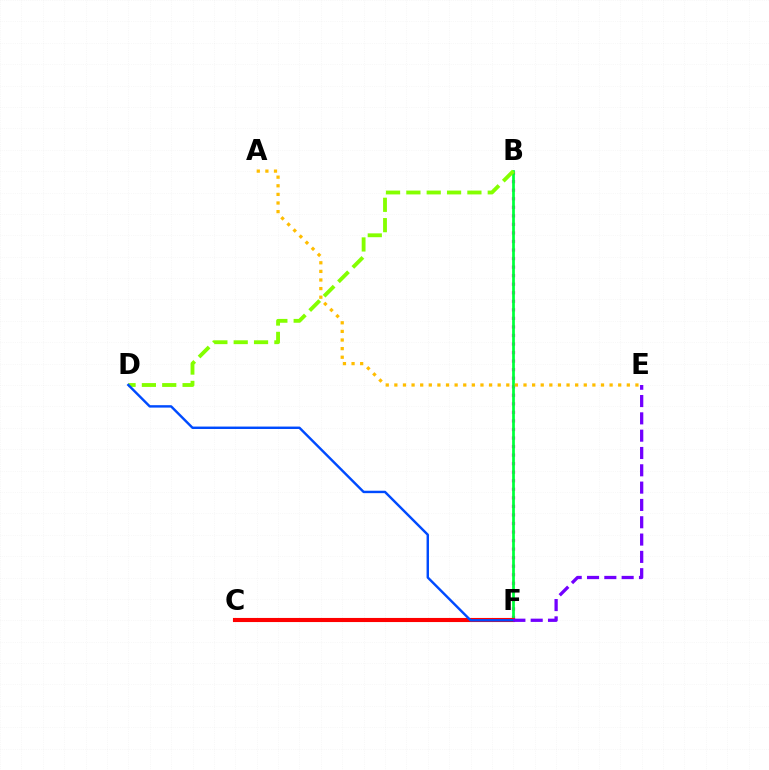{('B', 'F'): [{'color': '#ff00cf', 'line_style': 'dotted', 'thickness': 2.32}, {'color': '#00ff39', 'line_style': 'solid', 'thickness': 1.97}], ('C', 'F'): [{'color': '#00fff6', 'line_style': 'solid', 'thickness': 1.8}, {'color': '#ff0000', 'line_style': 'solid', 'thickness': 2.95}], ('B', 'D'): [{'color': '#84ff00', 'line_style': 'dashed', 'thickness': 2.76}], ('D', 'F'): [{'color': '#004bff', 'line_style': 'solid', 'thickness': 1.75}], ('E', 'F'): [{'color': '#7200ff', 'line_style': 'dashed', 'thickness': 2.35}], ('A', 'E'): [{'color': '#ffbd00', 'line_style': 'dotted', 'thickness': 2.34}]}